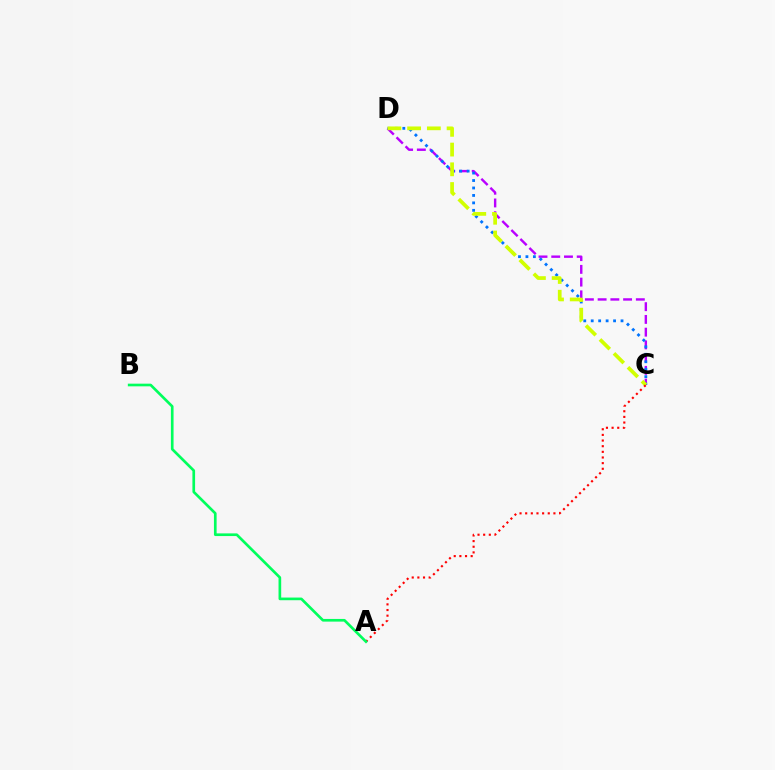{('C', 'D'): [{'color': '#b900ff', 'line_style': 'dashed', 'thickness': 1.73}, {'color': '#0074ff', 'line_style': 'dotted', 'thickness': 2.02}, {'color': '#d1ff00', 'line_style': 'dashed', 'thickness': 2.68}], ('A', 'C'): [{'color': '#ff0000', 'line_style': 'dotted', 'thickness': 1.53}], ('A', 'B'): [{'color': '#00ff5c', 'line_style': 'solid', 'thickness': 1.92}]}